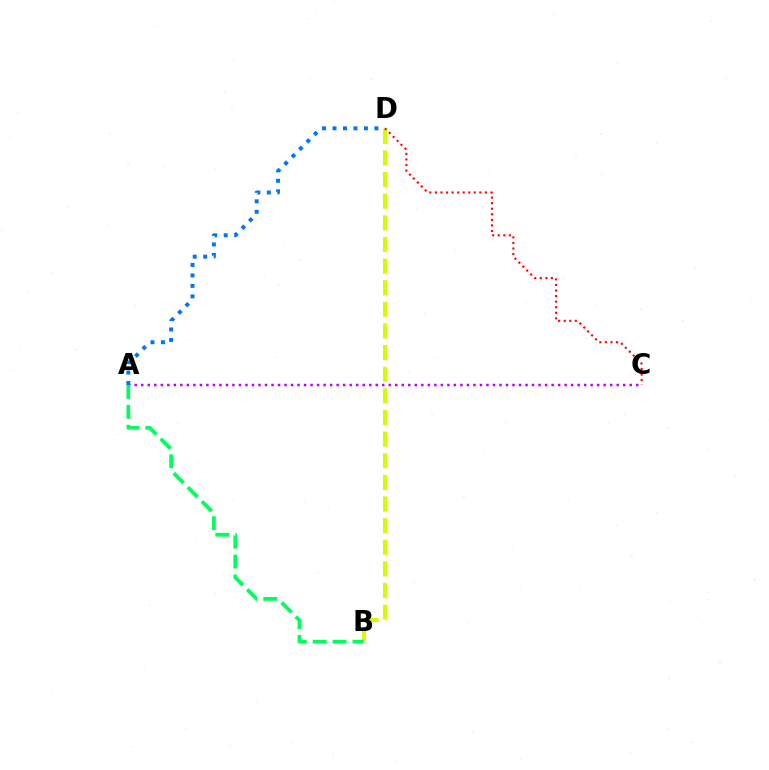{('B', 'D'): [{'color': '#d1ff00', 'line_style': 'dashed', 'thickness': 2.94}], ('A', 'C'): [{'color': '#b900ff', 'line_style': 'dotted', 'thickness': 1.77}], ('A', 'D'): [{'color': '#0074ff', 'line_style': 'dotted', 'thickness': 2.85}], ('A', 'B'): [{'color': '#00ff5c', 'line_style': 'dashed', 'thickness': 2.71}], ('C', 'D'): [{'color': '#ff0000', 'line_style': 'dotted', 'thickness': 1.51}]}